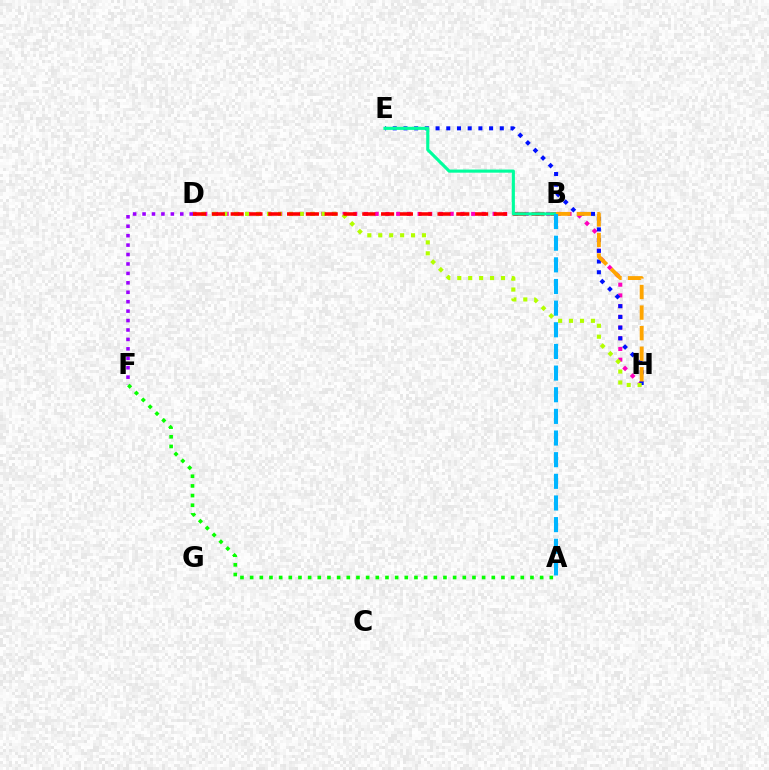{('D', 'H'): [{'color': '#ff00bd', 'line_style': 'dotted', 'thickness': 2.91}, {'color': '#b3ff00', 'line_style': 'dotted', 'thickness': 2.97}], ('E', 'H'): [{'color': '#0010ff', 'line_style': 'dotted', 'thickness': 2.91}], ('B', 'D'): [{'color': '#ff0000', 'line_style': 'dashed', 'thickness': 2.55}], ('D', 'F'): [{'color': '#9b00ff', 'line_style': 'dotted', 'thickness': 2.56}], ('B', 'E'): [{'color': '#00ff9d', 'line_style': 'solid', 'thickness': 2.25}], ('B', 'H'): [{'color': '#ffa500', 'line_style': 'dashed', 'thickness': 2.79}], ('A', 'B'): [{'color': '#00b5ff', 'line_style': 'dashed', 'thickness': 2.94}], ('A', 'F'): [{'color': '#08ff00', 'line_style': 'dotted', 'thickness': 2.63}]}